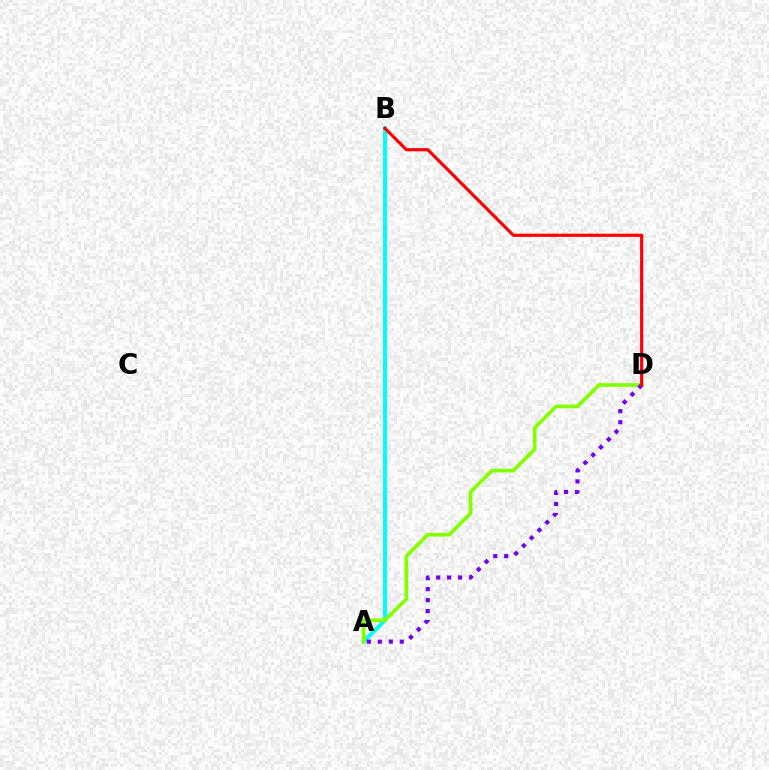{('A', 'B'): [{'color': '#00fff6', 'line_style': 'solid', 'thickness': 2.93}], ('A', 'D'): [{'color': '#84ff00', 'line_style': 'solid', 'thickness': 2.65}, {'color': '#7200ff', 'line_style': 'dotted', 'thickness': 2.99}], ('B', 'D'): [{'color': '#ff0000', 'line_style': 'solid', 'thickness': 2.27}]}